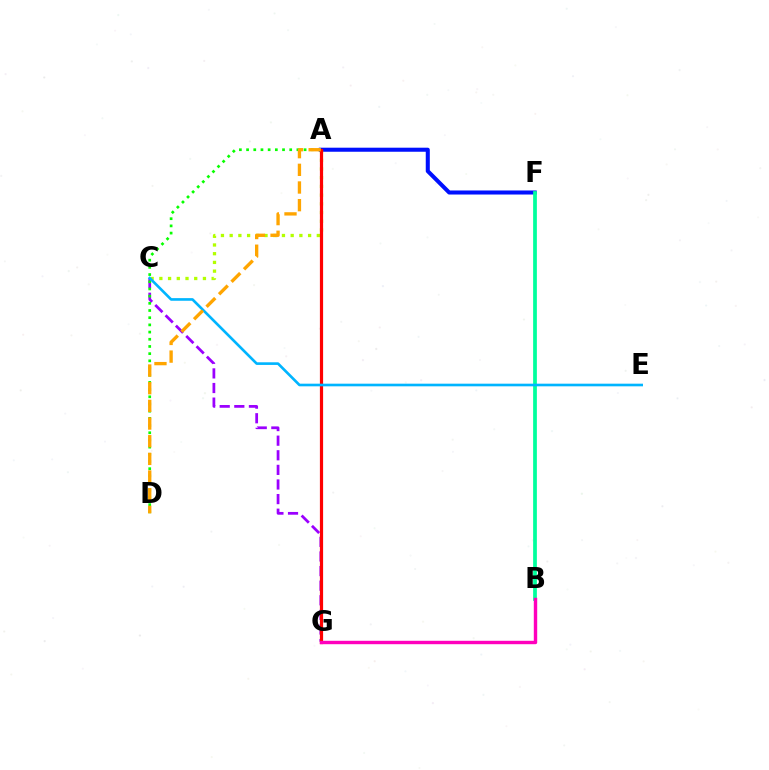{('A', 'F'): [{'color': '#0010ff', 'line_style': 'solid', 'thickness': 2.92}], ('A', 'C'): [{'color': '#b3ff00', 'line_style': 'dotted', 'thickness': 2.37}], ('B', 'F'): [{'color': '#00ff9d', 'line_style': 'solid', 'thickness': 2.69}], ('C', 'G'): [{'color': '#9b00ff', 'line_style': 'dashed', 'thickness': 1.98}], ('A', 'D'): [{'color': '#08ff00', 'line_style': 'dotted', 'thickness': 1.95}, {'color': '#ffa500', 'line_style': 'dashed', 'thickness': 2.4}], ('A', 'G'): [{'color': '#ff0000', 'line_style': 'solid', 'thickness': 2.3}], ('C', 'E'): [{'color': '#00b5ff', 'line_style': 'solid', 'thickness': 1.9}], ('B', 'G'): [{'color': '#ff00bd', 'line_style': 'solid', 'thickness': 2.45}]}